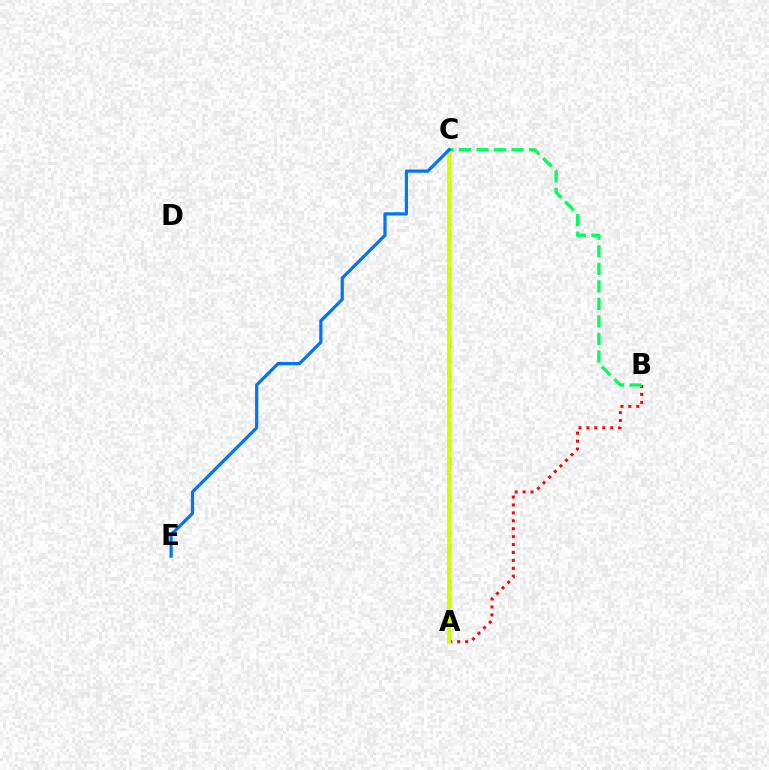{('A', 'B'): [{'color': '#ff0000', 'line_style': 'dotted', 'thickness': 2.15}], ('A', 'C'): [{'color': '#b900ff', 'line_style': 'dashed', 'thickness': 2.35}, {'color': '#d1ff00', 'line_style': 'solid', 'thickness': 2.81}], ('B', 'C'): [{'color': '#00ff5c', 'line_style': 'dashed', 'thickness': 2.38}], ('C', 'E'): [{'color': '#0074ff', 'line_style': 'solid', 'thickness': 2.31}]}